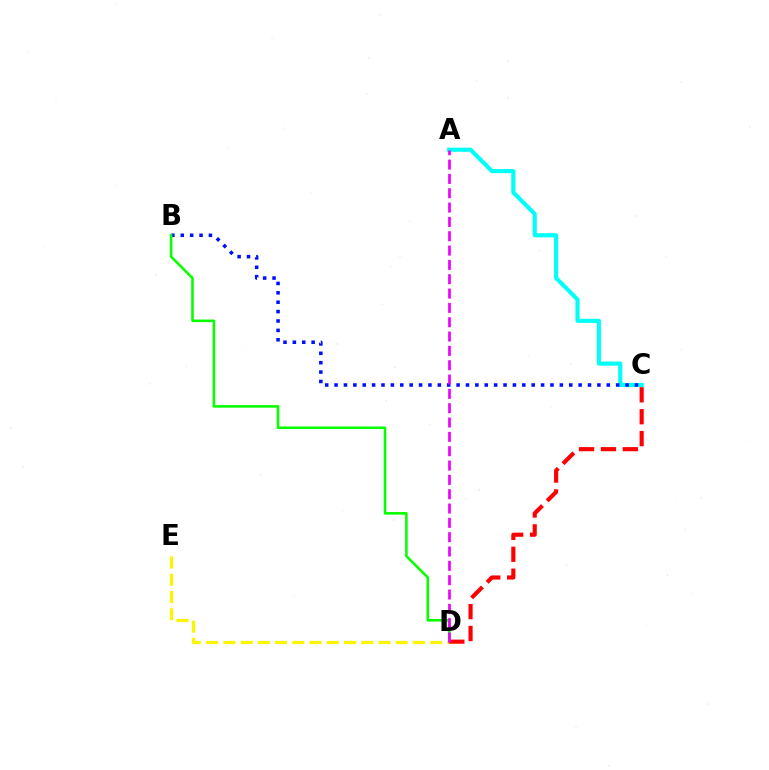{('A', 'C'): [{'color': '#00fff6', 'line_style': 'solid', 'thickness': 2.97}], ('B', 'C'): [{'color': '#0010ff', 'line_style': 'dotted', 'thickness': 2.55}], ('D', 'E'): [{'color': '#fcf500', 'line_style': 'dashed', 'thickness': 2.34}], ('B', 'D'): [{'color': '#08ff00', 'line_style': 'solid', 'thickness': 1.86}], ('C', 'D'): [{'color': '#ff0000', 'line_style': 'dashed', 'thickness': 2.97}], ('A', 'D'): [{'color': '#ee00ff', 'line_style': 'dashed', 'thickness': 1.95}]}